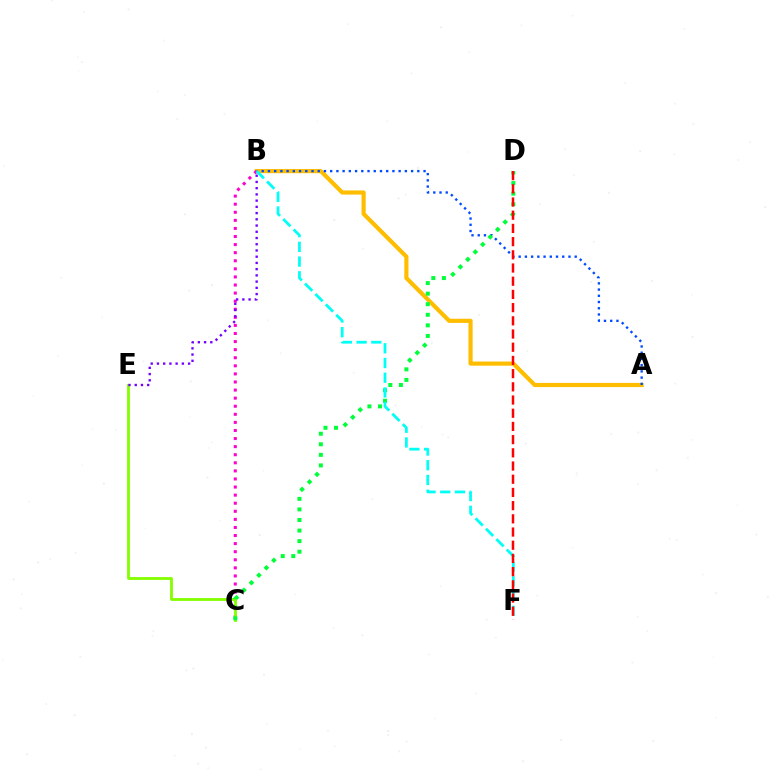{('A', 'B'): [{'color': '#ffbd00', 'line_style': 'solid', 'thickness': 2.99}, {'color': '#004bff', 'line_style': 'dotted', 'thickness': 1.69}], ('B', 'C'): [{'color': '#ff00cf', 'line_style': 'dotted', 'thickness': 2.2}], ('C', 'E'): [{'color': '#84ff00', 'line_style': 'solid', 'thickness': 2.04}], ('C', 'D'): [{'color': '#00ff39', 'line_style': 'dotted', 'thickness': 2.87}], ('B', 'E'): [{'color': '#7200ff', 'line_style': 'dotted', 'thickness': 1.69}], ('B', 'F'): [{'color': '#00fff6', 'line_style': 'dashed', 'thickness': 2.0}], ('D', 'F'): [{'color': '#ff0000', 'line_style': 'dashed', 'thickness': 1.79}]}